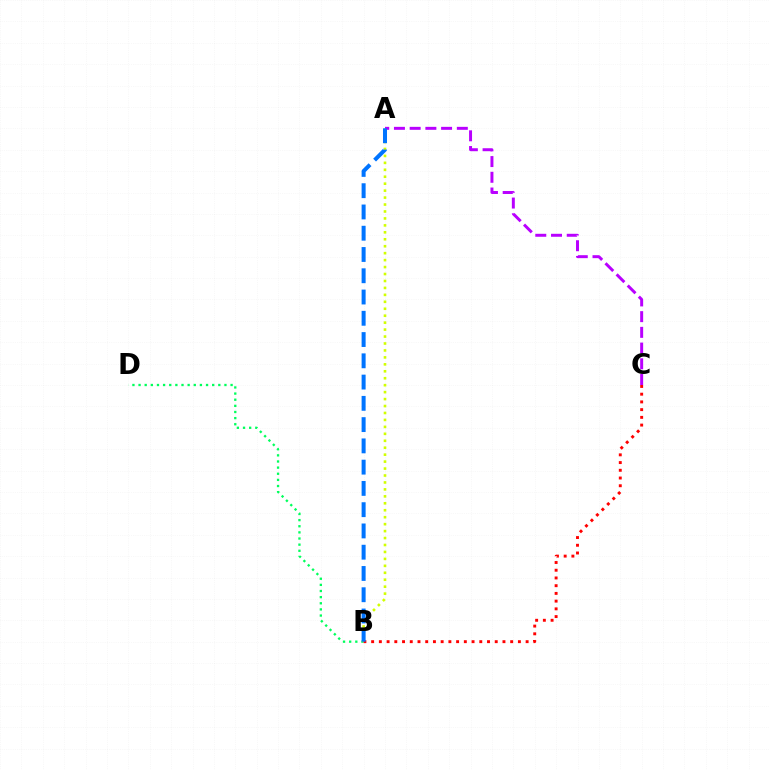{('B', 'D'): [{'color': '#00ff5c', 'line_style': 'dotted', 'thickness': 1.67}], ('A', 'B'): [{'color': '#d1ff00', 'line_style': 'dotted', 'thickness': 1.89}, {'color': '#0074ff', 'line_style': 'dashed', 'thickness': 2.89}], ('B', 'C'): [{'color': '#ff0000', 'line_style': 'dotted', 'thickness': 2.1}], ('A', 'C'): [{'color': '#b900ff', 'line_style': 'dashed', 'thickness': 2.14}]}